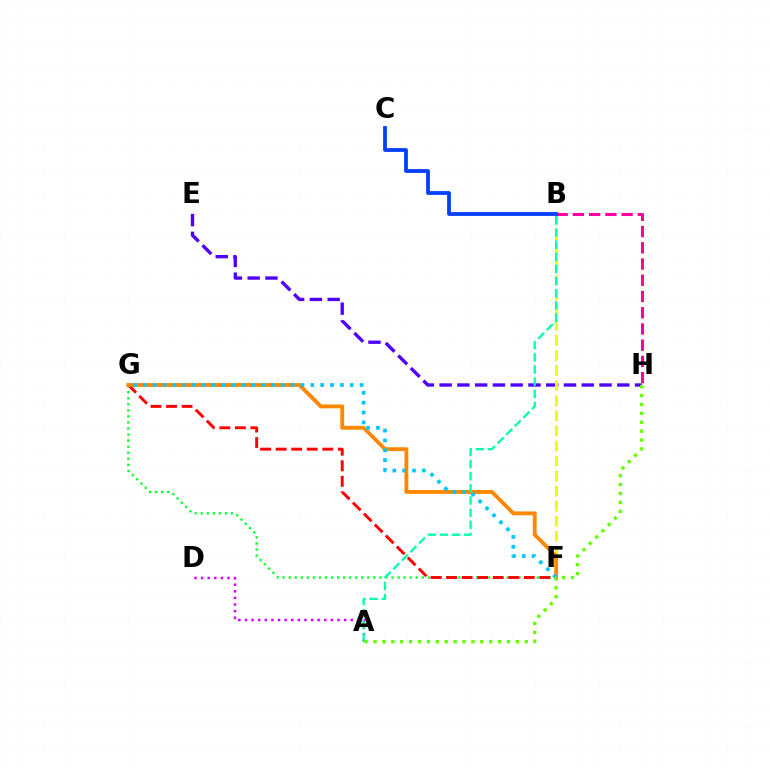{('F', 'G'): [{'color': '#00ff27', 'line_style': 'dotted', 'thickness': 1.64}, {'color': '#ff0000', 'line_style': 'dashed', 'thickness': 2.11}, {'color': '#ff8800', 'line_style': 'solid', 'thickness': 2.78}, {'color': '#00c7ff', 'line_style': 'dotted', 'thickness': 2.68}], ('E', 'H'): [{'color': '#4f00ff', 'line_style': 'dashed', 'thickness': 2.41}], ('A', 'D'): [{'color': '#d600ff', 'line_style': 'dotted', 'thickness': 1.8}], ('B', 'F'): [{'color': '#eeff00', 'line_style': 'dashed', 'thickness': 2.05}], ('B', 'H'): [{'color': '#ff00a0', 'line_style': 'dashed', 'thickness': 2.21}], ('A', 'B'): [{'color': '#00ffaf', 'line_style': 'dashed', 'thickness': 1.65}], ('B', 'C'): [{'color': '#003fff', 'line_style': 'solid', 'thickness': 2.73}], ('A', 'H'): [{'color': '#66ff00', 'line_style': 'dotted', 'thickness': 2.42}]}